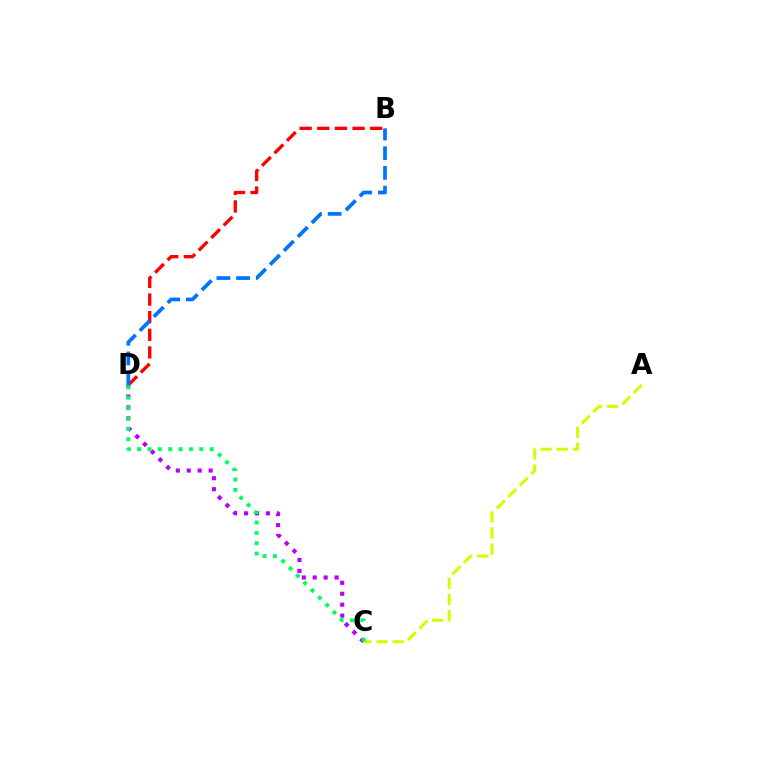{('B', 'D'): [{'color': '#ff0000', 'line_style': 'dashed', 'thickness': 2.4}, {'color': '#0074ff', 'line_style': 'dashed', 'thickness': 2.68}], ('A', 'C'): [{'color': '#d1ff00', 'line_style': 'dashed', 'thickness': 2.19}], ('C', 'D'): [{'color': '#b900ff', 'line_style': 'dotted', 'thickness': 2.97}, {'color': '#00ff5c', 'line_style': 'dotted', 'thickness': 2.82}]}